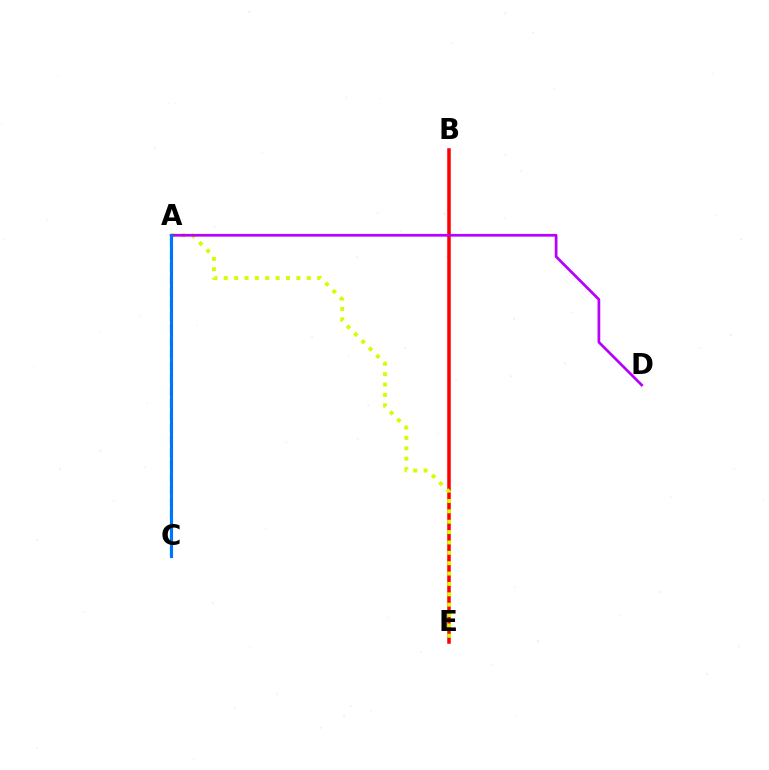{('B', 'E'): [{'color': '#ff0000', 'line_style': 'solid', 'thickness': 2.54}], ('A', 'C'): [{'color': '#00ff5c', 'line_style': 'dashed', 'thickness': 1.68}, {'color': '#0074ff', 'line_style': 'solid', 'thickness': 2.24}], ('A', 'E'): [{'color': '#d1ff00', 'line_style': 'dotted', 'thickness': 2.82}], ('A', 'D'): [{'color': '#b900ff', 'line_style': 'solid', 'thickness': 1.96}]}